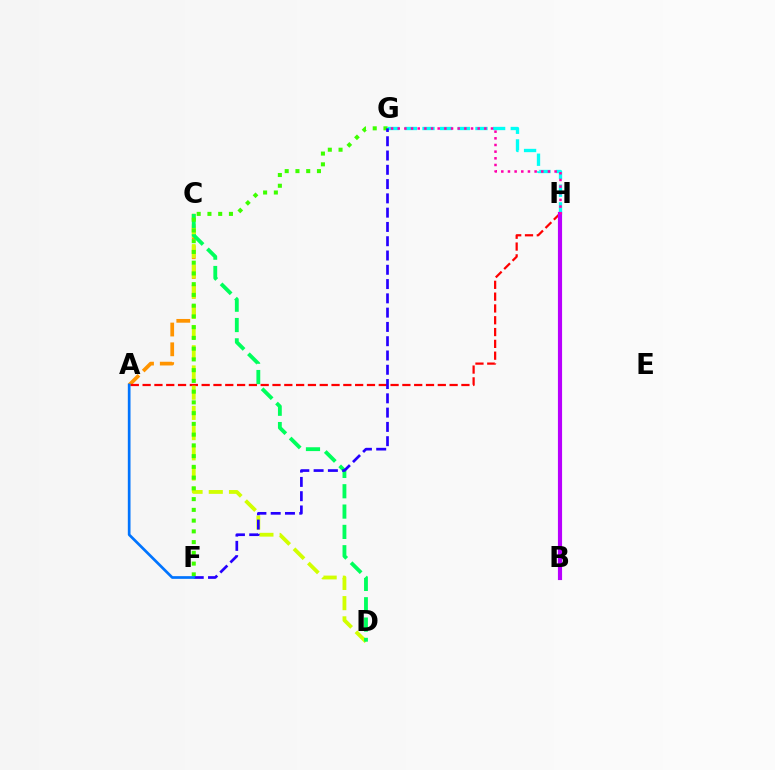{('A', 'C'): [{'color': '#ff9400', 'line_style': 'dashed', 'thickness': 2.68}], ('A', 'H'): [{'color': '#ff0000', 'line_style': 'dashed', 'thickness': 1.6}], ('G', 'H'): [{'color': '#00fff6', 'line_style': 'dashed', 'thickness': 2.4}, {'color': '#ff00ac', 'line_style': 'dotted', 'thickness': 1.81}], ('C', 'D'): [{'color': '#d1ff00', 'line_style': 'dashed', 'thickness': 2.75}, {'color': '#00ff5c', 'line_style': 'dashed', 'thickness': 2.76}], ('F', 'G'): [{'color': '#3dff00', 'line_style': 'dotted', 'thickness': 2.92}, {'color': '#2500ff', 'line_style': 'dashed', 'thickness': 1.94}], ('A', 'F'): [{'color': '#0074ff', 'line_style': 'solid', 'thickness': 1.94}], ('B', 'H'): [{'color': '#b900ff', 'line_style': 'solid', 'thickness': 2.99}]}